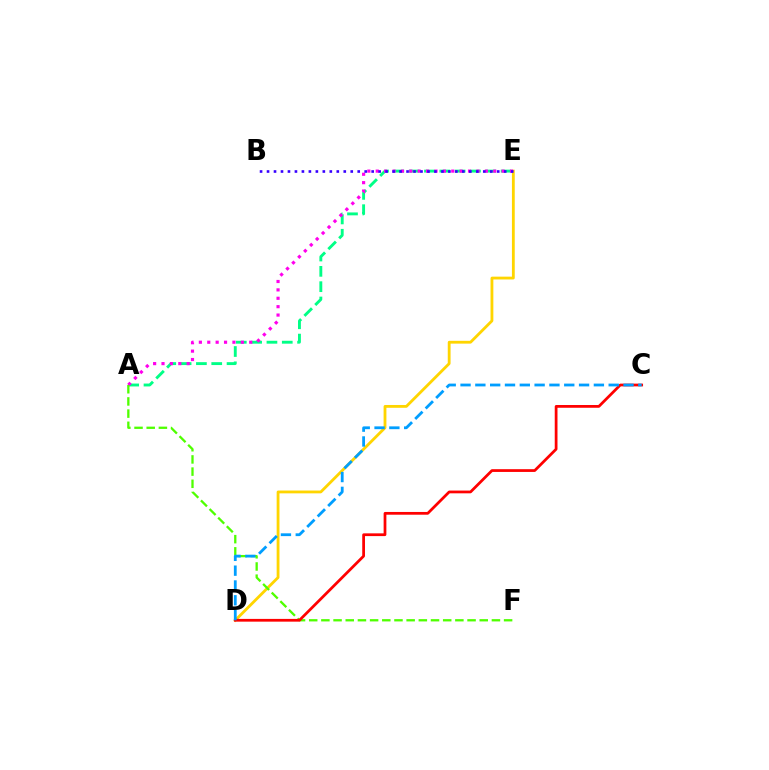{('D', 'E'): [{'color': '#ffd500', 'line_style': 'solid', 'thickness': 2.03}], ('A', 'E'): [{'color': '#00ff86', 'line_style': 'dashed', 'thickness': 2.08}, {'color': '#ff00ed', 'line_style': 'dotted', 'thickness': 2.28}], ('A', 'F'): [{'color': '#4fff00', 'line_style': 'dashed', 'thickness': 1.65}], ('C', 'D'): [{'color': '#ff0000', 'line_style': 'solid', 'thickness': 1.98}, {'color': '#009eff', 'line_style': 'dashed', 'thickness': 2.01}], ('B', 'E'): [{'color': '#3700ff', 'line_style': 'dotted', 'thickness': 1.9}]}